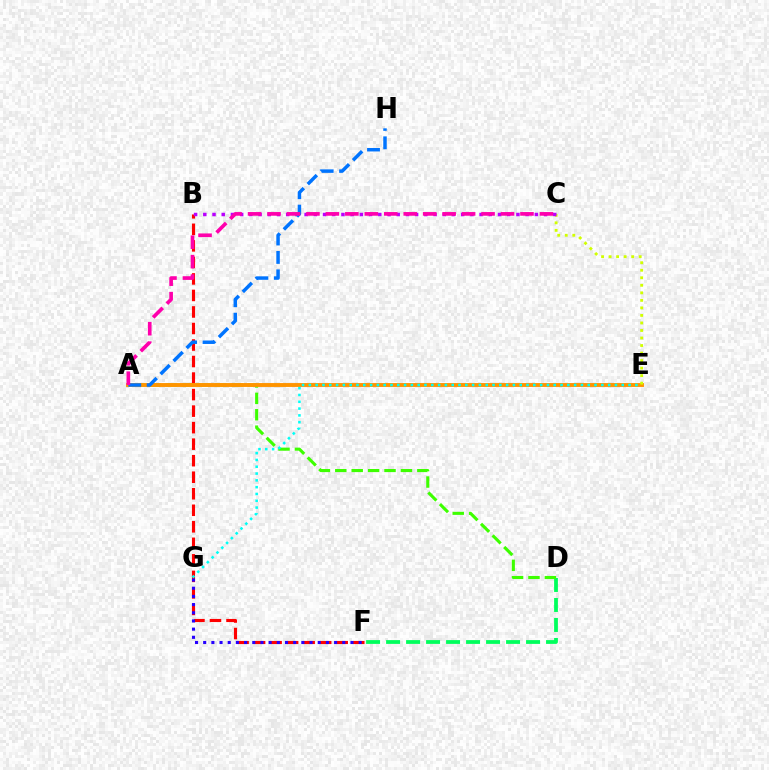{('D', 'F'): [{'color': '#00ff5c', 'line_style': 'dashed', 'thickness': 2.72}], ('B', 'F'): [{'color': '#ff0000', 'line_style': 'dashed', 'thickness': 2.24}], ('A', 'D'): [{'color': '#3dff00', 'line_style': 'dashed', 'thickness': 2.23}], ('A', 'E'): [{'color': '#ff9400', 'line_style': 'solid', 'thickness': 2.8}], ('C', 'E'): [{'color': '#d1ff00', 'line_style': 'dotted', 'thickness': 2.05}], ('B', 'C'): [{'color': '#b900ff', 'line_style': 'dotted', 'thickness': 2.5}], ('A', 'H'): [{'color': '#0074ff', 'line_style': 'dashed', 'thickness': 2.5}], ('A', 'C'): [{'color': '#ff00ac', 'line_style': 'dashed', 'thickness': 2.64}], ('F', 'G'): [{'color': '#2500ff', 'line_style': 'dotted', 'thickness': 2.22}], ('E', 'G'): [{'color': '#00fff6', 'line_style': 'dotted', 'thickness': 1.85}]}